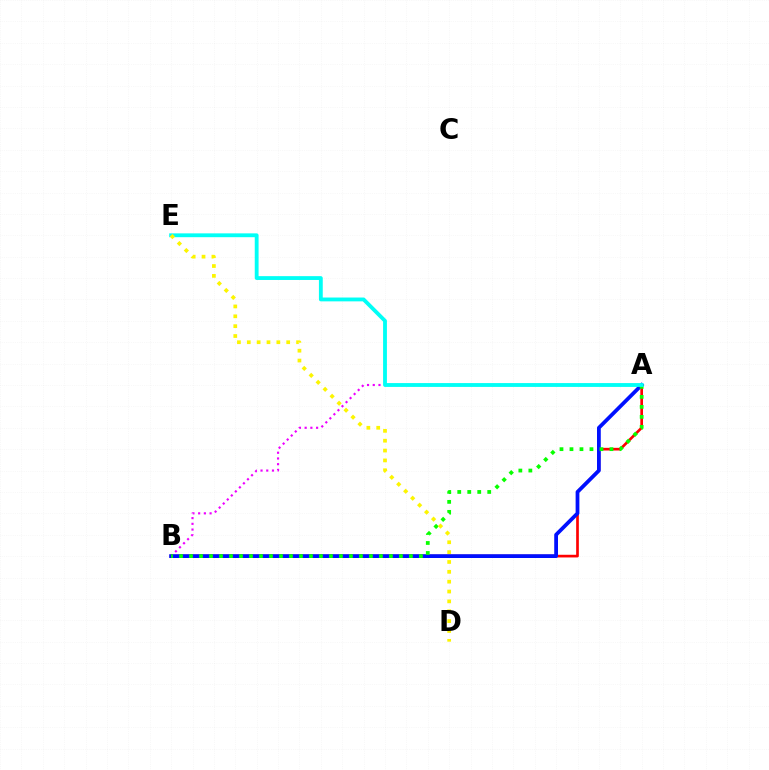{('A', 'B'): [{'color': '#ee00ff', 'line_style': 'dotted', 'thickness': 1.55}, {'color': '#ff0000', 'line_style': 'solid', 'thickness': 1.93}, {'color': '#0010ff', 'line_style': 'solid', 'thickness': 2.71}, {'color': '#08ff00', 'line_style': 'dotted', 'thickness': 2.72}], ('A', 'E'): [{'color': '#00fff6', 'line_style': 'solid', 'thickness': 2.76}], ('D', 'E'): [{'color': '#fcf500', 'line_style': 'dotted', 'thickness': 2.68}]}